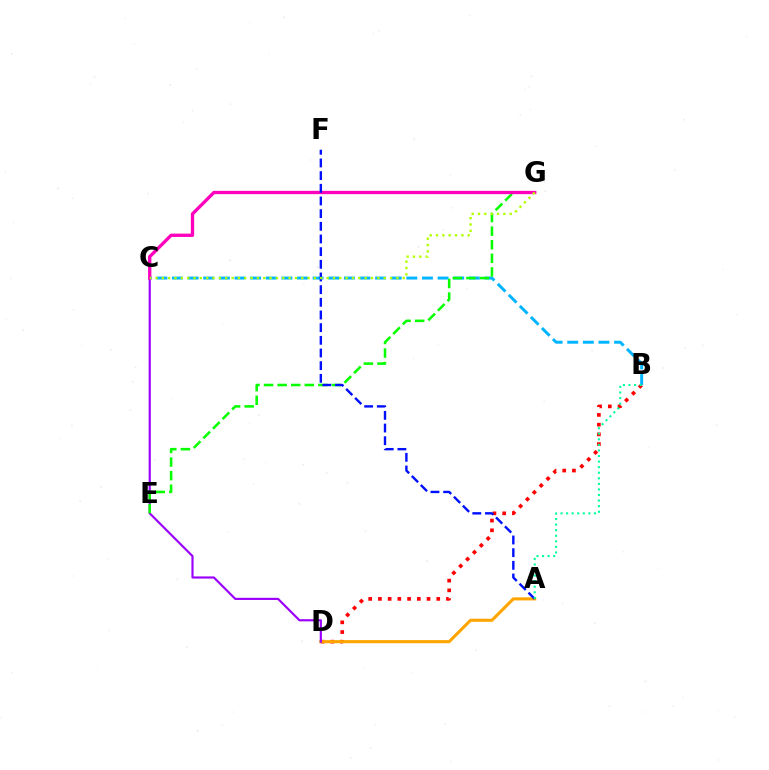{('B', 'C'): [{'color': '#00b5ff', 'line_style': 'dashed', 'thickness': 2.12}], ('B', 'D'): [{'color': '#ff0000', 'line_style': 'dotted', 'thickness': 2.64}], ('A', 'D'): [{'color': '#ffa500', 'line_style': 'solid', 'thickness': 2.22}], ('C', 'D'): [{'color': '#9b00ff', 'line_style': 'solid', 'thickness': 1.56}], ('E', 'G'): [{'color': '#08ff00', 'line_style': 'dashed', 'thickness': 1.85}], ('C', 'G'): [{'color': '#ff00bd', 'line_style': 'solid', 'thickness': 2.39}, {'color': '#b3ff00', 'line_style': 'dotted', 'thickness': 1.72}], ('A', 'F'): [{'color': '#0010ff', 'line_style': 'dashed', 'thickness': 1.72}], ('A', 'B'): [{'color': '#00ff9d', 'line_style': 'dotted', 'thickness': 1.51}]}